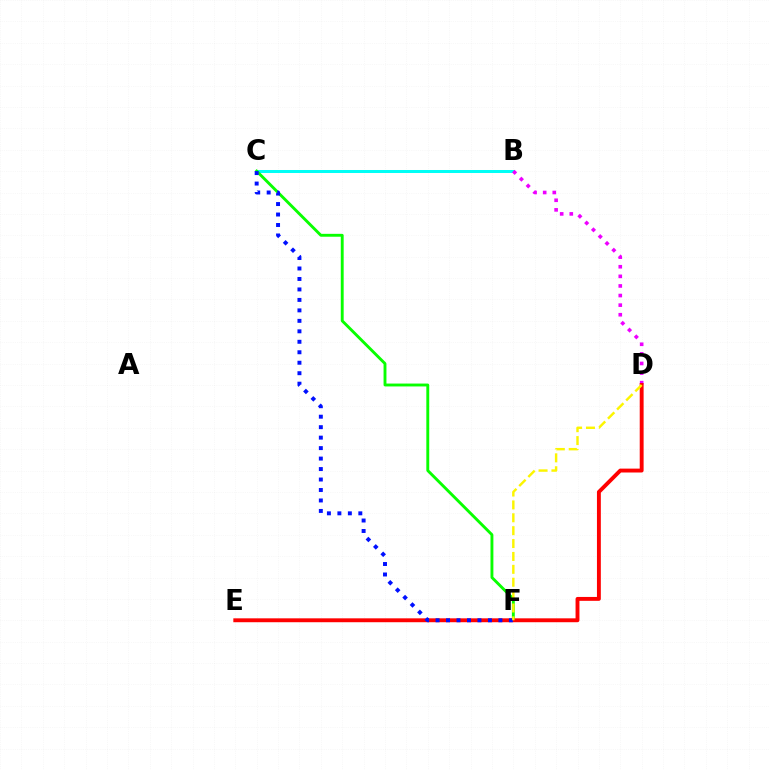{('B', 'C'): [{'color': '#00fff6', 'line_style': 'solid', 'thickness': 2.17}], ('B', 'D'): [{'color': '#ee00ff', 'line_style': 'dotted', 'thickness': 2.61}], ('C', 'F'): [{'color': '#08ff00', 'line_style': 'solid', 'thickness': 2.08}, {'color': '#0010ff', 'line_style': 'dotted', 'thickness': 2.84}], ('D', 'E'): [{'color': '#ff0000', 'line_style': 'solid', 'thickness': 2.8}], ('D', 'F'): [{'color': '#fcf500', 'line_style': 'dashed', 'thickness': 1.75}]}